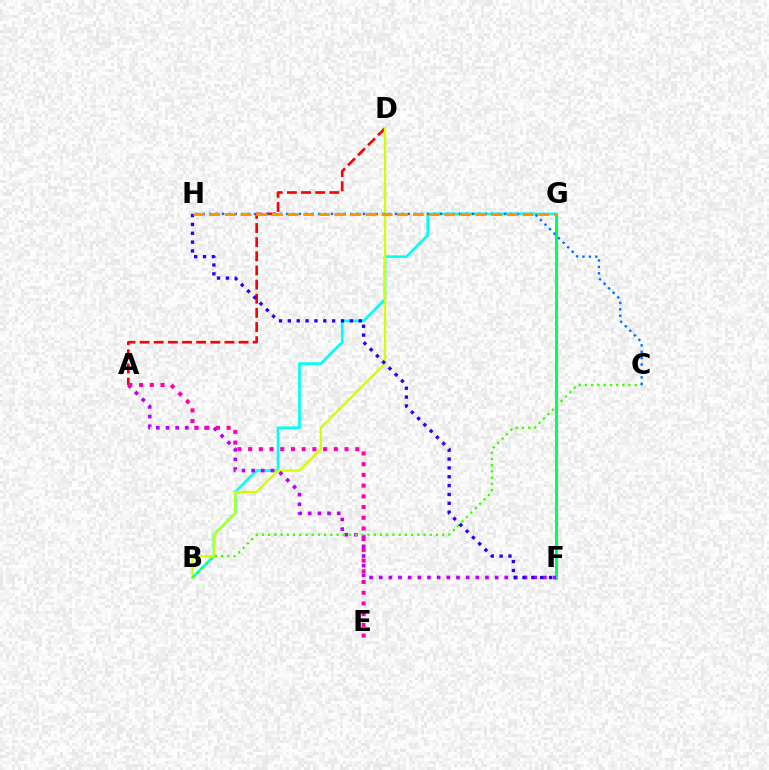{('F', 'G'): [{'color': '#00ff5c', 'line_style': 'solid', 'thickness': 2.18}], ('B', 'G'): [{'color': '#00fff6', 'line_style': 'solid', 'thickness': 1.93}], ('A', 'D'): [{'color': '#ff0000', 'line_style': 'dashed', 'thickness': 1.92}], ('B', 'D'): [{'color': '#d1ff00', 'line_style': 'solid', 'thickness': 1.63}], ('A', 'F'): [{'color': '#b900ff', 'line_style': 'dotted', 'thickness': 2.62}], ('B', 'C'): [{'color': '#3dff00', 'line_style': 'dotted', 'thickness': 1.69}], ('A', 'E'): [{'color': '#ff00ac', 'line_style': 'dotted', 'thickness': 2.91}], ('C', 'H'): [{'color': '#0074ff', 'line_style': 'dotted', 'thickness': 1.74}], ('F', 'H'): [{'color': '#2500ff', 'line_style': 'dotted', 'thickness': 2.41}], ('G', 'H'): [{'color': '#ff9400', 'line_style': 'dashed', 'thickness': 2.13}]}